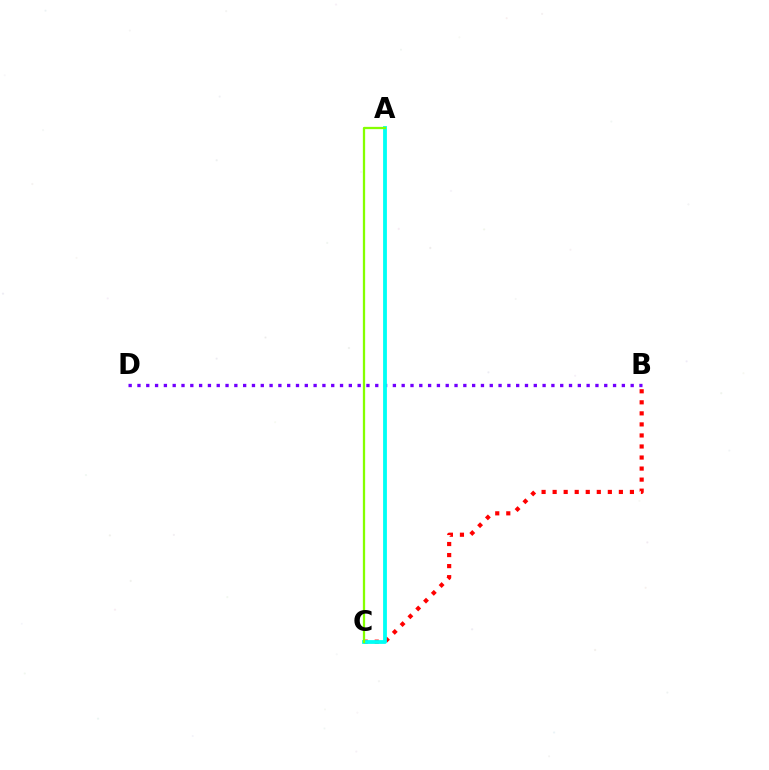{('B', 'C'): [{'color': '#ff0000', 'line_style': 'dotted', 'thickness': 3.0}], ('B', 'D'): [{'color': '#7200ff', 'line_style': 'dotted', 'thickness': 2.39}], ('A', 'C'): [{'color': '#00fff6', 'line_style': 'solid', 'thickness': 2.74}, {'color': '#84ff00', 'line_style': 'solid', 'thickness': 1.64}]}